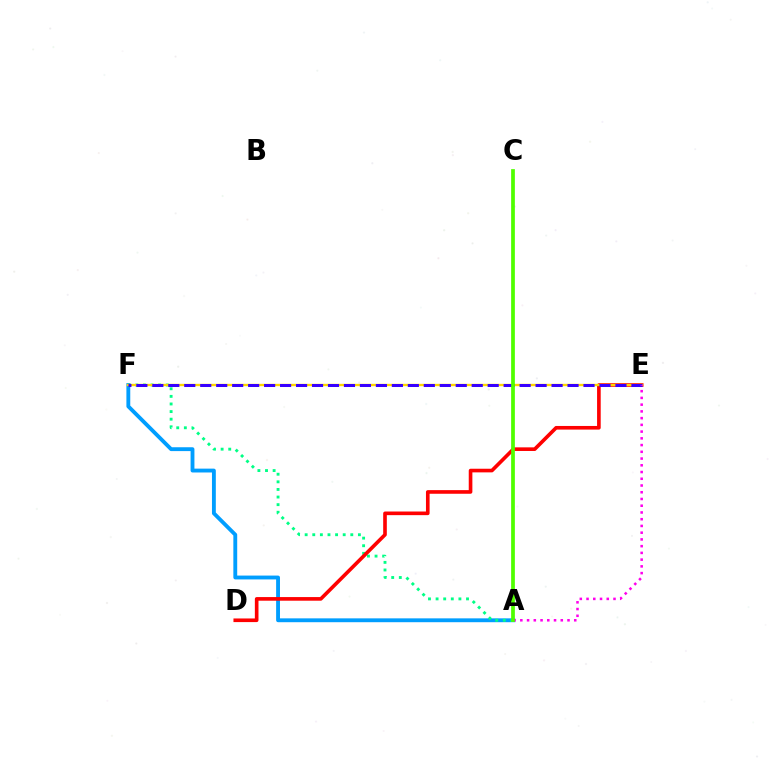{('A', 'F'): [{'color': '#009eff', 'line_style': 'solid', 'thickness': 2.77}, {'color': '#00ff86', 'line_style': 'dotted', 'thickness': 2.07}], ('D', 'E'): [{'color': '#ff0000', 'line_style': 'solid', 'thickness': 2.62}], ('E', 'F'): [{'color': '#ffd500', 'line_style': 'solid', 'thickness': 1.7}, {'color': '#3700ff', 'line_style': 'dashed', 'thickness': 2.17}], ('A', 'E'): [{'color': '#ff00ed', 'line_style': 'dotted', 'thickness': 1.83}], ('A', 'C'): [{'color': '#4fff00', 'line_style': 'solid', 'thickness': 2.69}]}